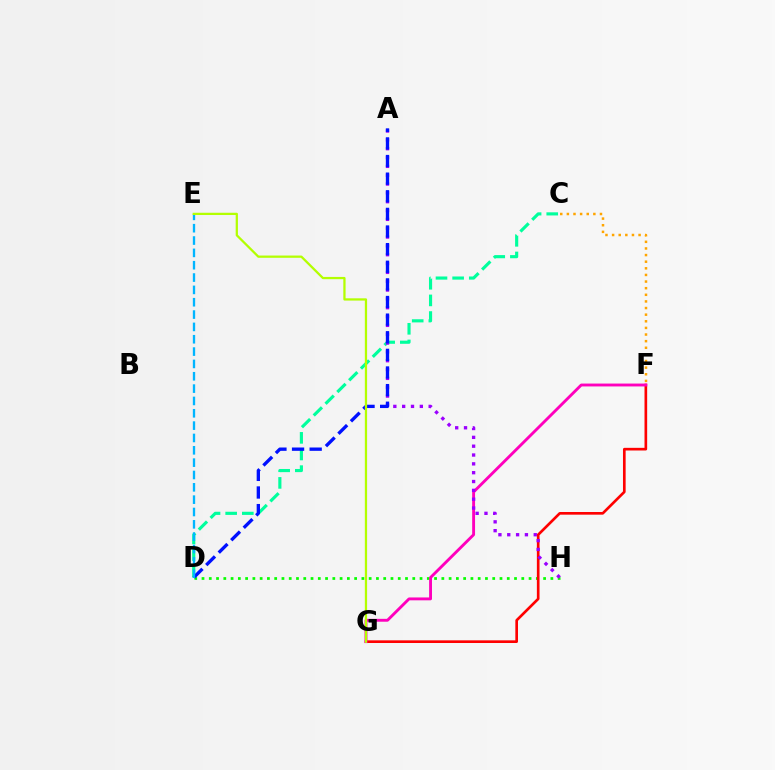{('D', 'H'): [{'color': '#08ff00', 'line_style': 'dotted', 'thickness': 1.97}], ('C', 'F'): [{'color': '#ffa500', 'line_style': 'dotted', 'thickness': 1.8}], ('F', 'G'): [{'color': '#ff0000', 'line_style': 'solid', 'thickness': 1.92}, {'color': '#ff00bd', 'line_style': 'solid', 'thickness': 2.07}], ('C', 'D'): [{'color': '#00ff9d', 'line_style': 'dashed', 'thickness': 2.26}], ('A', 'H'): [{'color': '#9b00ff', 'line_style': 'dotted', 'thickness': 2.4}], ('A', 'D'): [{'color': '#0010ff', 'line_style': 'dashed', 'thickness': 2.39}], ('D', 'E'): [{'color': '#00b5ff', 'line_style': 'dashed', 'thickness': 1.68}], ('E', 'G'): [{'color': '#b3ff00', 'line_style': 'solid', 'thickness': 1.62}]}